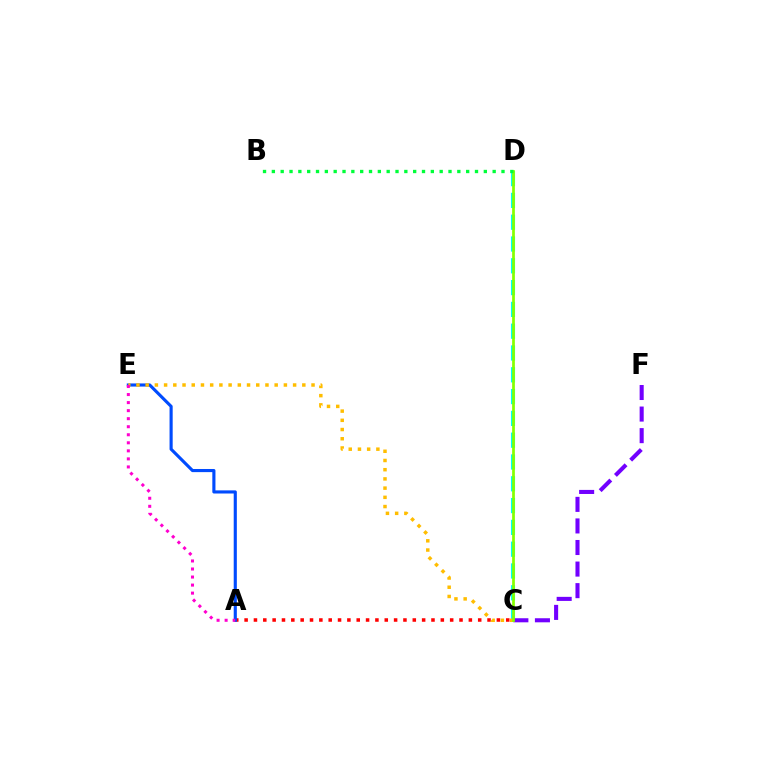{('A', 'C'): [{'color': '#ff0000', 'line_style': 'dotted', 'thickness': 2.54}], ('A', 'E'): [{'color': '#004bff', 'line_style': 'solid', 'thickness': 2.25}, {'color': '#ff00cf', 'line_style': 'dotted', 'thickness': 2.18}], ('C', 'D'): [{'color': '#00fff6', 'line_style': 'dashed', 'thickness': 2.96}, {'color': '#84ff00', 'line_style': 'solid', 'thickness': 1.97}], ('C', 'E'): [{'color': '#ffbd00', 'line_style': 'dotted', 'thickness': 2.5}], ('C', 'F'): [{'color': '#7200ff', 'line_style': 'dashed', 'thickness': 2.93}], ('B', 'D'): [{'color': '#00ff39', 'line_style': 'dotted', 'thickness': 2.4}]}